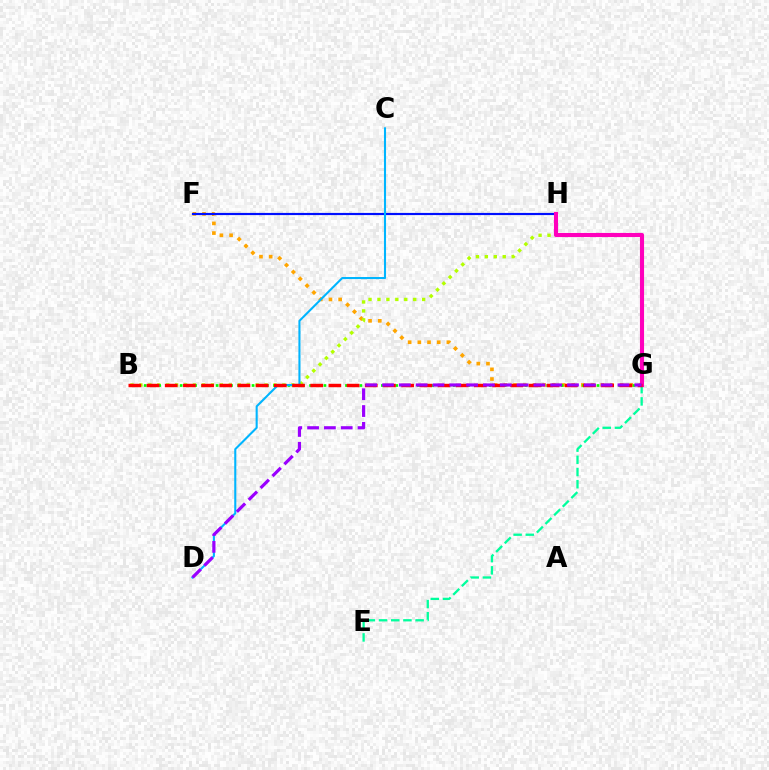{('F', 'G'): [{'color': '#ffa500', 'line_style': 'dotted', 'thickness': 2.63}], ('B', 'H'): [{'color': '#b3ff00', 'line_style': 'dotted', 'thickness': 2.43}], ('F', 'H'): [{'color': '#0010ff', 'line_style': 'solid', 'thickness': 1.57}], ('B', 'G'): [{'color': '#08ff00', 'line_style': 'dotted', 'thickness': 1.95}, {'color': '#ff0000', 'line_style': 'dashed', 'thickness': 2.47}], ('E', 'G'): [{'color': '#00ff9d', 'line_style': 'dashed', 'thickness': 1.66}], ('G', 'H'): [{'color': '#ff00bd', 'line_style': 'solid', 'thickness': 2.95}], ('C', 'D'): [{'color': '#00b5ff', 'line_style': 'solid', 'thickness': 1.5}], ('D', 'G'): [{'color': '#9b00ff', 'line_style': 'dashed', 'thickness': 2.28}]}